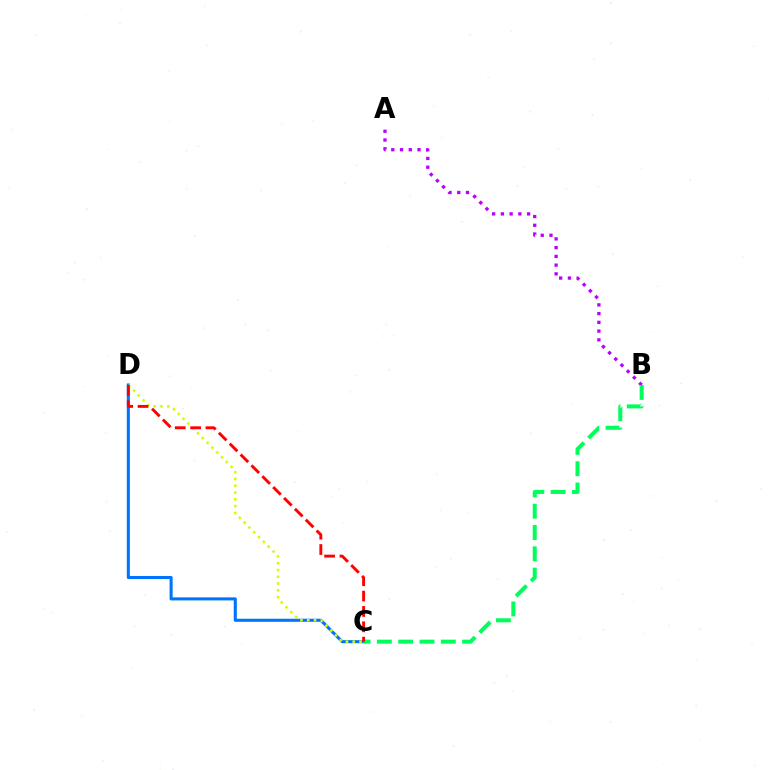{('C', 'D'): [{'color': '#0074ff', 'line_style': 'solid', 'thickness': 2.21}, {'color': '#d1ff00', 'line_style': 'dotted', 'thickness': 1.85}, {'color': '#ff0000', 'line_style': 'dashed', 'thickness': 2.09}], ('A', 'B'): [{'color': '#b900ff', 'line_style': 'dotted', 'thickness': 2.38}], ('B', 'C'): [{'color': '#00ff5c', 'line_style': 'dashed', 'thickness': 2.9}]}